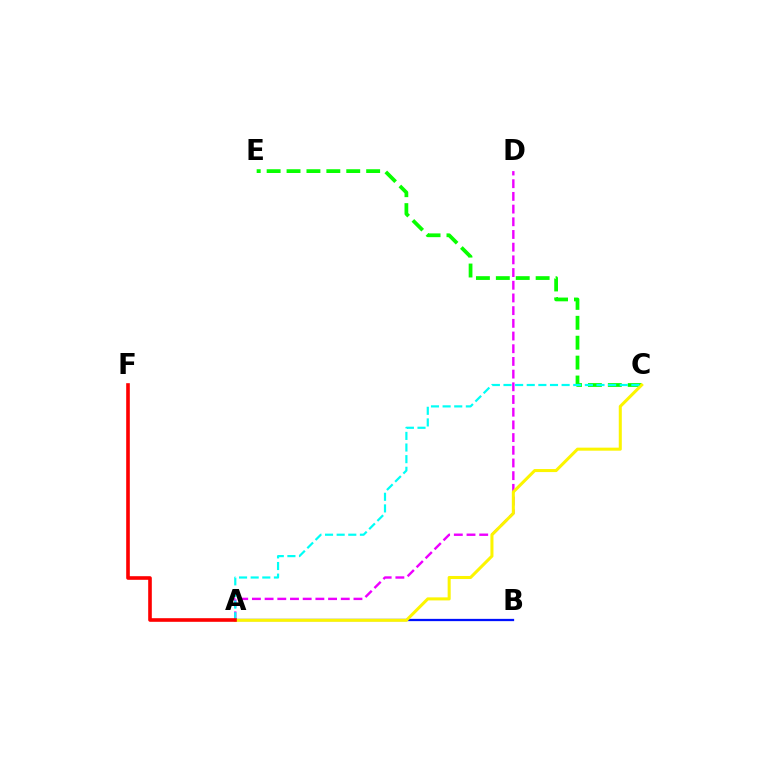{('A', 'D'): [{'color': '#ee00ff', 'line_style': 'dashed', 'thickness': 1.72}], ('A', 'B'): [{'color': '#0010ff', 'line_style': 'solid', 'thickness': 1.64}], ('C', 'E'): [{'color': '#08ff00', 'line_style': 'dashed', 'thickness': 2.7}], ('A', 'C'): [{'color': '#fcf500', 'line_style': 'solid', 'thickness': 2.19}, {'color': '#00fff6', 'line_style': 'dashed', 'thickness': 1.58}], ('A', 'F'): [{'color': '#ff0000', 'line_style': 'solid', 'thickness': 2.6}]}